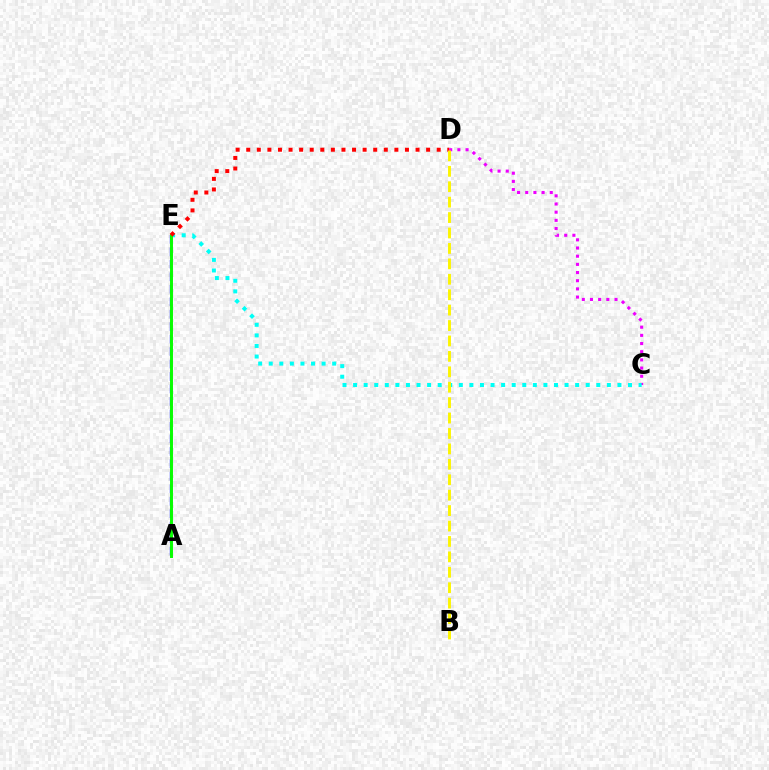{('C', 'D'): [{'color': '#ee00ff', 'line_style': 'dotted', 'thickness': 2.22}], ('A', 'E'): [{'color': '#0010ff', 'line_style': 'dashed', 'thickness': 1.69}, {'color': '#08ff00', 'line_style': 'solid', 'thickness': 2.12}], ('C', 'E'): [{'color': '#00fff6', 'line_style': 'dotted', 'thickness': 2.87}], ('D', 'E'): [{'color': '#ff0000', 'line_style': 'dotted', 'thickness': 2.88}], ('B', 'D'): [{'color': '#fcf500', 'line_style': 'dashed', 'thickness': 2.1}]}